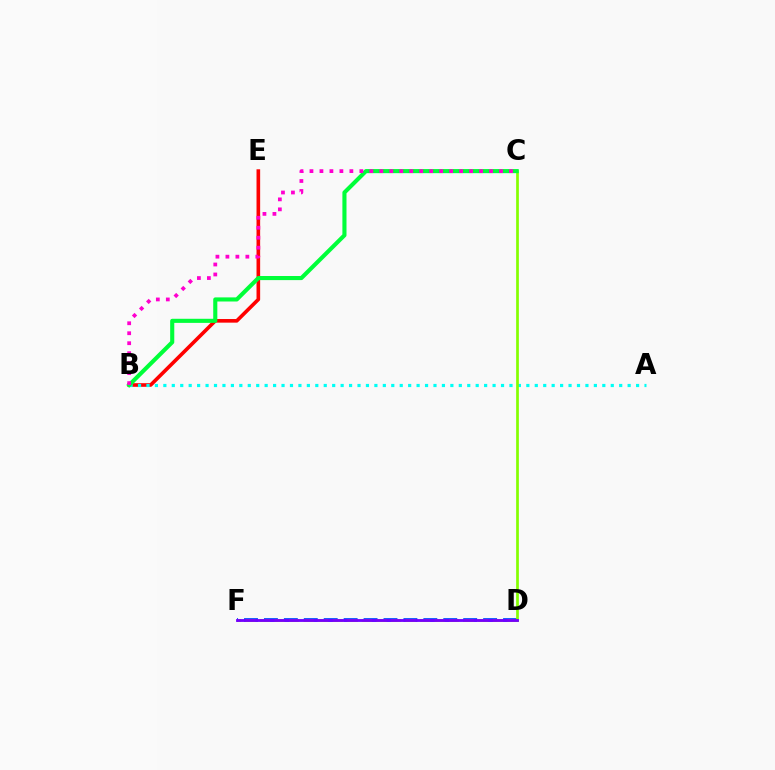{('B', 'E'): [{'color': '#ff0000', 'line_style': 'solid', 'thickness': 2.61}], ('A', 'B'): [{'color': '#00fff6', 'line_style': 'dotted', 'thickness': 2.29}], ('D', 'F'): [{'color': '#004bff', 'line_style': 'dashed', 'thickness': 2.71}, {'color': '#ffbd00', 'line_style': 'dashed', 'thickness': 1.98}, {'color': '#7200ff', 'line_style': 'solid', 'thickness': 2.04}], ('C', 'D'): [{'color': '#84ff00', 'line_style': 'solid', 'thickness': 1.95}], ('B', 'C'): [{'color': '#00ff39', 'line_style': 'solid', 'thickness': 2.95}, {'color': '#ff00cf', 'line_style': 'dotted', 'thickness': 2.71}]}